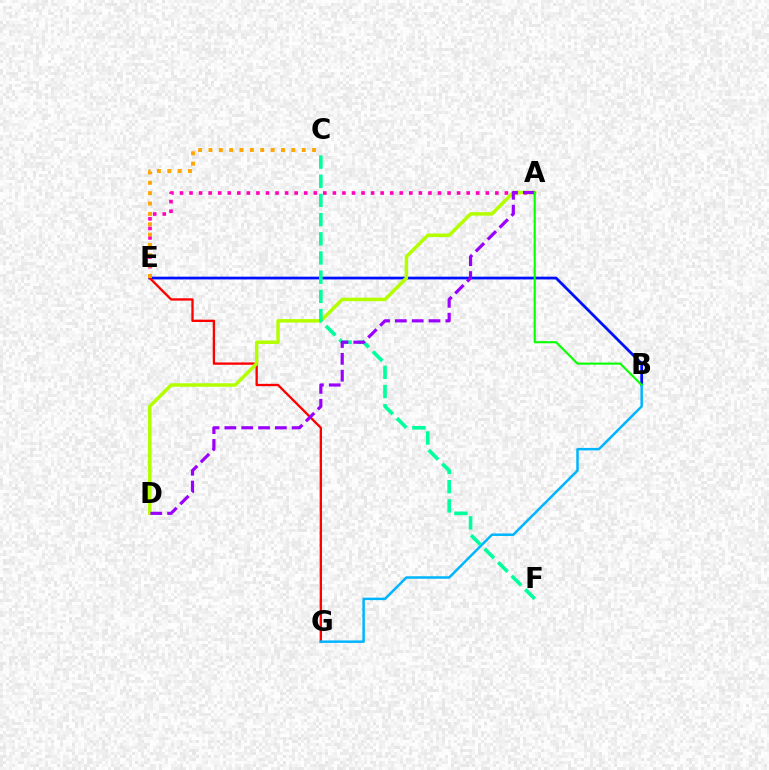{('A', 'E'): [{'color': '#ff00bd', 'line_style': 'dotted', 'thickness': 2.6}], ('B', 'E'): [{'color': '#0010ff', 'line_style': 'solid', 'thickness': 1.98}], ('E', 'G'): [{'color': '#ff0000', 'line_style': 'solid', 'thickness': 1.68}], ('B', 'G'): [{'color': '#00b5ff', 'line_style': 'solid', 'thickness': 1.8}], ('A', 'D'): [{'color': '#b3ff00', 'line_style': 'solid', 'thickness': 2.52}, {'color': '#9b00ff', 'line_style': 'dashed', 'thickness': 2.29}], ('C', 'F'): [{'color': '#00ff9d', 'line_style': 'dashed', 'thickness': 2.61}], ('C', 'E'): [{'color': '#ffa500', 'line_style': 'dotted', 'thickness': 2.81}], ('A', 'B'): [{'color': '#08ff00', 'line_style': 'solid', 'thickness': 1.51}]}